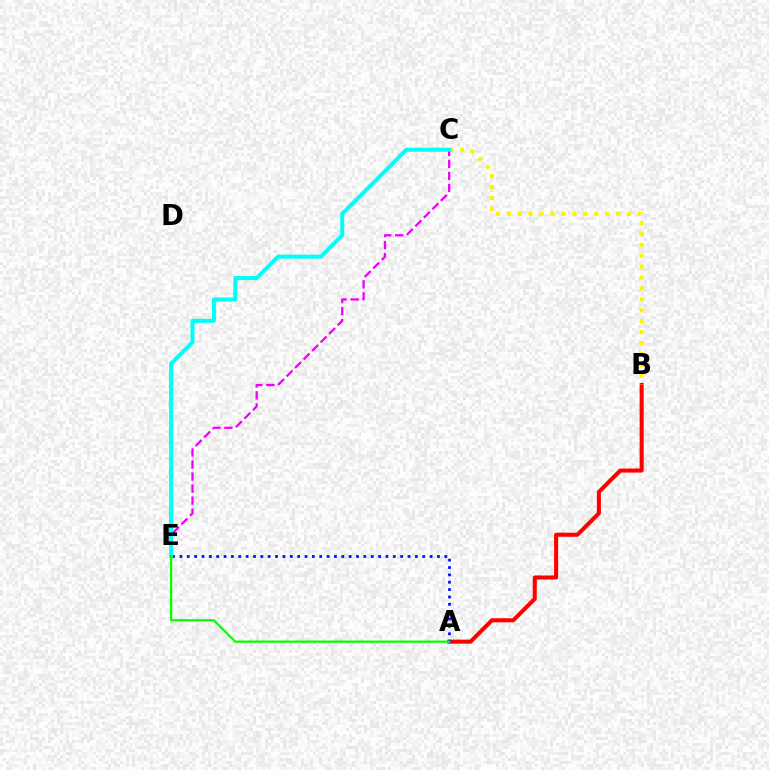{('A', 'B'): [{'color': '#ff0000', 'line_style': 'solid', 'thickness': 2.92}], ('B', 'C'): [{'color': '#fcf500', 'line_style': 'dotted', 'thickness': 2.97}], ('C', 'E'): [{'color': '#ee00ff', 'line_style': 'dashed', 'thickness': 1.63}, {'color': '#00fff6', 'line_style': 'solid', 'thickness': 2.9}], ('A', 'E'): [{'color': '#0010ff', 'line_style': 'dotted', 'thickness': 2.0}, {'color': '#08ff00', 'line_style': 'solid', 'thickness': 1.63}]}